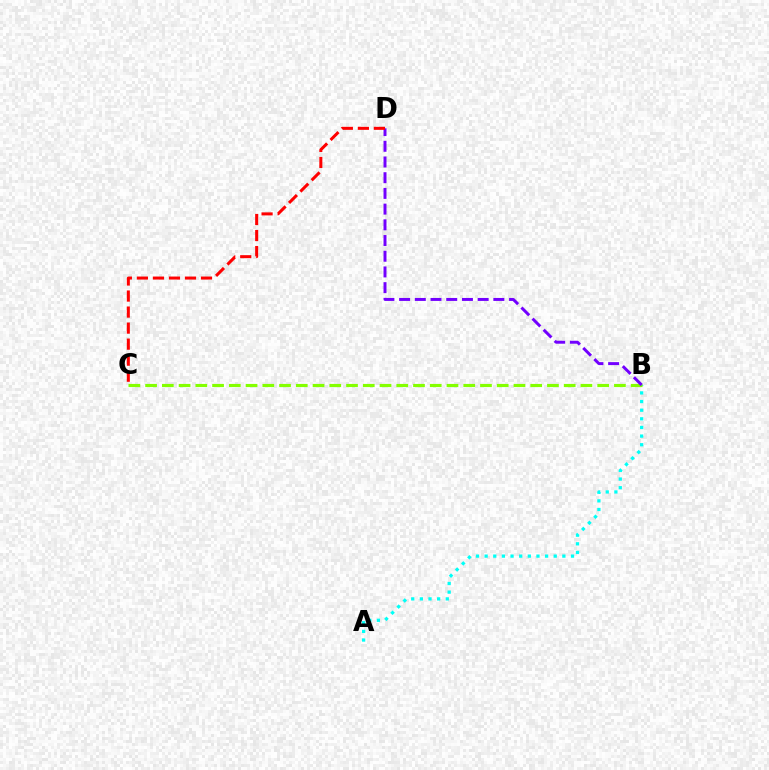{('A', 'B'): [{'color': '#00fff6', 'line_style': 'dotted', 'thickness': 2.35}], ('B', 'C'): [{'color': '#84ff00', 'line_style': 'dashed', 'thickness': 2.27}], ('B', 'D'): [{'color': '#7200ff', 'line_style': 'dashed', 'thickness': 2.13}], ('C', 'D'): [{'color': '#ff0000', 'line_style': 'dashed', 'thickness': 2.18}]}